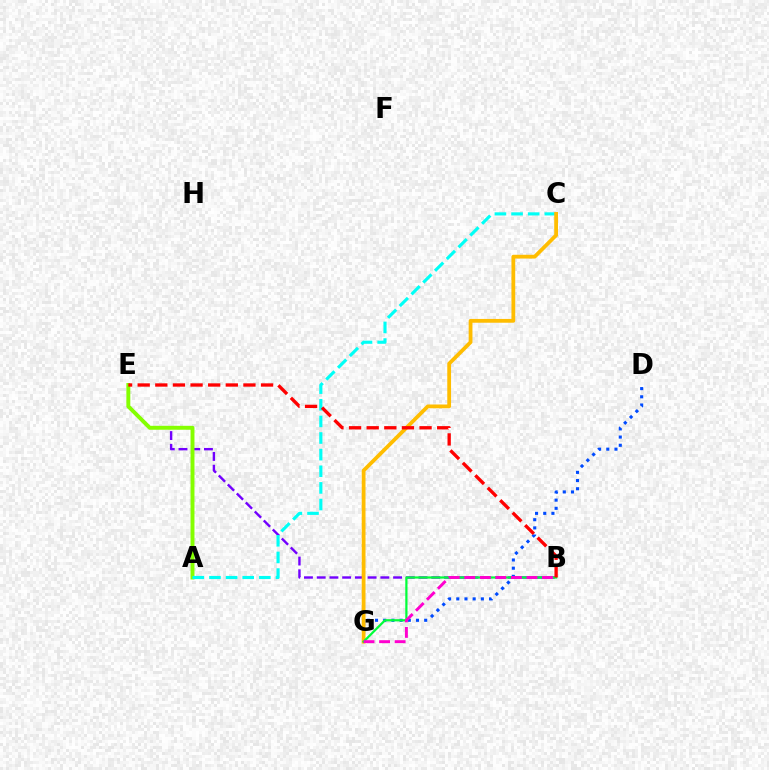{('B', 'E'): [{'color': '#7200ff', 'line_style': 'dashed', 'thickness': 1.73}, {'color': '#ff0000', 'line_style': 'dashed', 'thickness': 2.39}], ('A', 'E'): [{'color': '#84ff00', 'line_style': 'solid', 'thickness': 2.83}], ('D', 'G'): [{'color': '#004bff', 'line_style': 'dotted', 'thickness': 2.23}], ('A', 'C'): [{'color': '#00fff6', 'line_style': 'dashed', 'thickness': 2.26}], ('C', 'G'): [{'color': '#ffbd00', 'line_style': 'solid', 'thickness': 2.72}], ('B', 'G'): [{'color': '#00ff39', 'line_style': 'solid', 'thickness': 1.6}, {'color': '#ff00cf', 'line_style': 'dashed', 'thickness': 2.11}]}